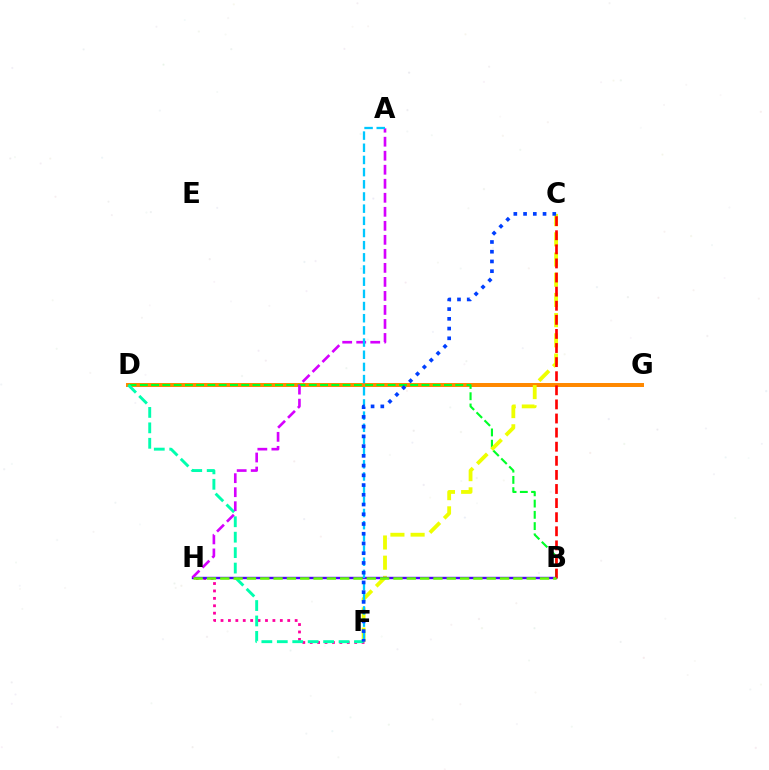{('D', 'G'): [{'color': '#ff8800', 'line_style': 'solid', 'thickness': 2.86}], ('F', 'H'): [{'color': '#ff00a0', 'line_style': 'dotted', 'thickness': 2.01}], ('B', 'D'): [{'color': '#00ff27', 'line_style': 'dashed', 'thickness': 1.53}], ('C', 'F'): [{'color': '#eeff00', 'line_style': 'dashed', 'thickness': 2.74}, {'color': '#003fff', 'line_style': 'dotted', 'thickness': 2.65}], ('B', 'H'): [{'color': '#4f00ff', 'line_style': 'solid', 'thickness': 1.72}, {'color': '#66ff00', 'line_style': 'dashed', 'thickness': 1.81}], ('D', 'F'): [{'color': '#00ffaf', 'line_style': 'dashed', 'thickness': 2.1}], ('A', 'H'): [{'color': '#d600ff', 'line_style': 'dashed', 'thickness': 1.9}], ('A', 'F'): [{'color': '#00c7ff', 'line_style': 'dashed', 'thickness': 1.65}], ('B', 'C'): [{'color': '#ff0000', 'line_style': 'dashed', 'thickness': 1.92}]}